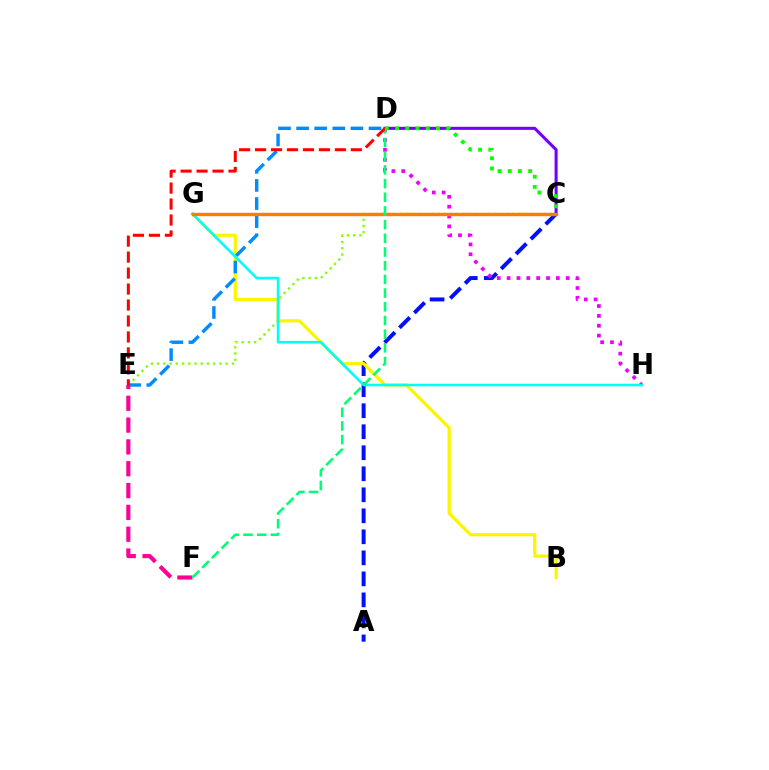{('A', 'C'): [{'color': '#0010ff', 'line_style': 'dashed', 'thickness': 2.86}], ('D', 'H'): [{'color': '#ee00ff', 'line_style': 'dotted', 'thickness': 2.68}], ('C', 'E'): [{'color': '#84ff00', 'line_style': 'dotted', 'thickness': 1.69}], ('B', 'G'): [{'color': '#fcf500', 'line_style': 'solid', 'thickness': 2.31}], ('G', 'H'): [{'color': '#00fff6', 'line_style': 'solid', 'thickness': 1.85}], ('C', 'D'): [{'color': '#7200ff', 'line_style': 'solid', 'thickness': 2.2}, {'color': '#08ff00', 'line_style': 'dotted', 'thickness': 2.77}], ('D', 'E'): [{'color': '#008cff', 'line_style': 'dashed', 'thickness': 2.46}, {'color': '#ff0000', 'line_style': 'dashed', 'thickness': 2.17}], ('E', 'F'): [{'color': '#ff0094', 'line_style': 'dashed', 'thickness': 2.96}], ('C', 'G'): [{'color': '#ff7c00', 'line_style': 'solid', 'thickness': 2.44}], ('D', 'F'): [{'color': '#00ff74', 'line_style': 'dashed', 'thickness': 1.86}]}